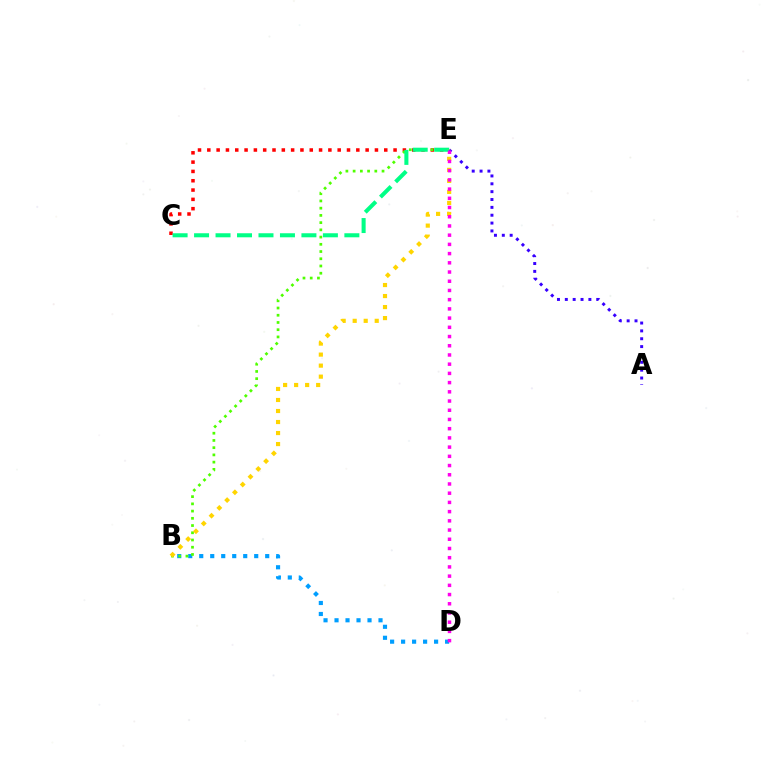{('A', 'E'): [{'color': '#3700ff', 'line_style': 'dotted', 'thickness': 2.13}], ('C', 'E'): [{'color': '#ff0000', 'line_style': 'dotted', 'thickness': 2.53}, {'color': '#00ff86', 'line_style': 'dashed', 'thickness': 2.92}], ('B', 'D'): [{'color': '#009eff', 'line_style': 'dotted', 'thickness': 2.99}], ('B', 'E'): [{'color': '#4fff00', 'line_style': 'dotted', 'thickness': 1.96}, {'color': '#ffd500', 'line_style': 'dotted', 'thickness': 2.99}], ('D', 'E'): [{'color': '#ff00ed', 'line_style': 'dotted', 'thickness': 2.5}]}